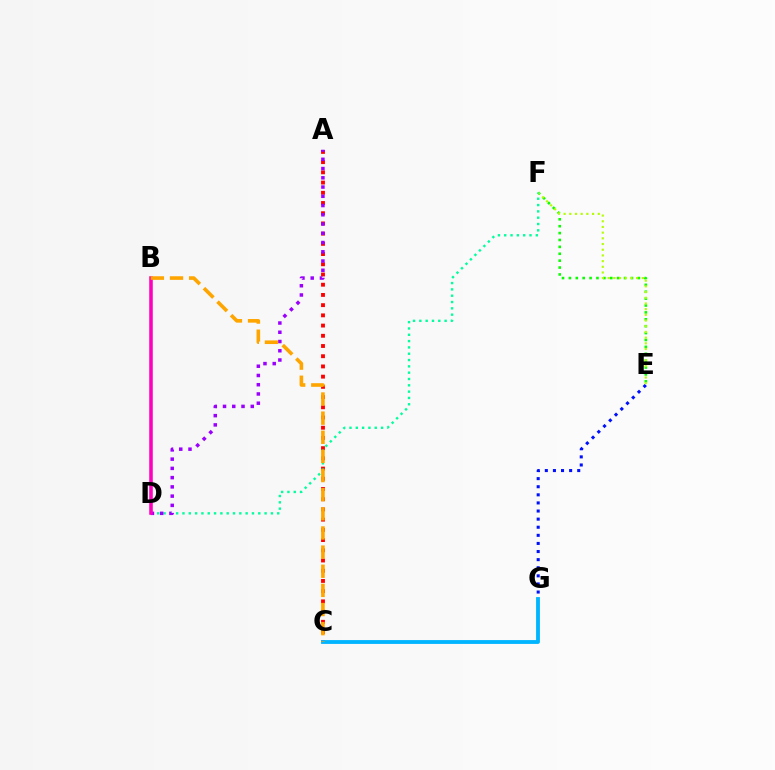{('A', 'C'): [{'color': '#ff0000', 'line_style': 'dotted', 'thickness': 2.78}], ('E', 'G'): [{'color': '#0010ff', 'line_style': 'dotted', 'thickness': 2.2}], ('E', 'F'): [{'color': '#08ff00', 'line_style': 'dotted', 'thickness': 1.87}, {'color': '#b3ff00', 'line_style': 'dotted', 'thickness': 1.55}], ('C', 'G'): [{'color': '#00b5ff', 'line_style': 'solid', 'thickness': 2.76}], ('D', 'F'): [{'color': '#00ff9d', 'line_style': 'dotted', 'thickness': 1.72}], ('A', 'D'): [{'color': '#9b00ff', 'line_style': 'dotted', 'thickness': 2.51}], ('B', 'D'): [{'color': '#ff00bd', 'line_style': 'solid', 'thickness': 2.56}], ('B', 'C'): [{'color': '#ffa500', 'line_style': 'dashed', 'thickness': 2.6}]}